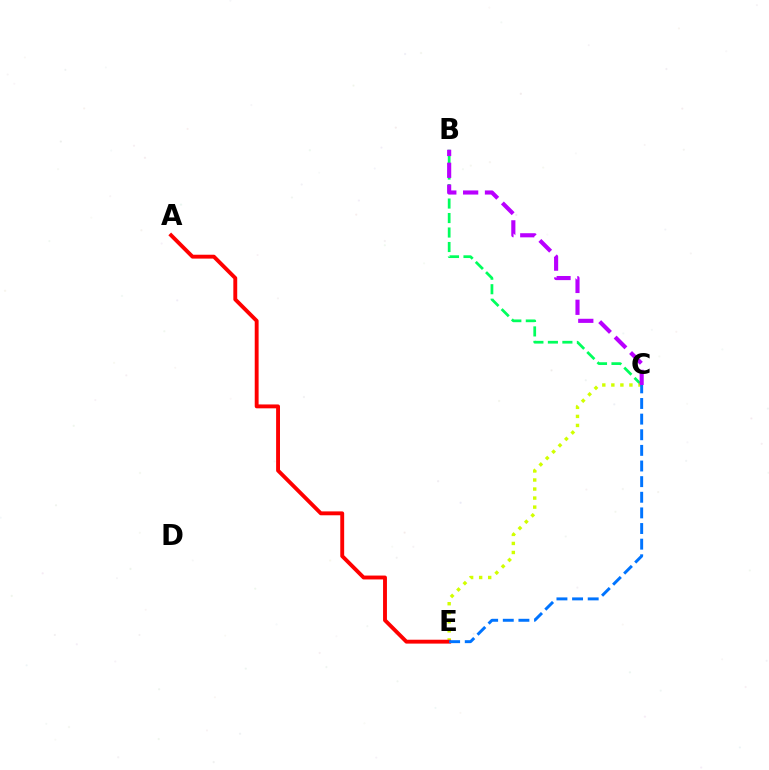{('B', 'C'): [{'color': '#00ff5c', 'line_style': 'dashed', 'thickness': 1.97}, {'color': '#b900ff', 'line_style': 'dashed', 'thickness': 2.97}], ('C', 'E'): [{'color': '#d1ff00', 'line_style': 'dotted', 'thickness': 2.46}, {'color': '#0074ff', 'line_style': 'dashed', 'thickness': 2.12}], ('A', 'E'): [{'color': '#ff0000', 'line_style': 'solid', 'thickness': 2.79}]}